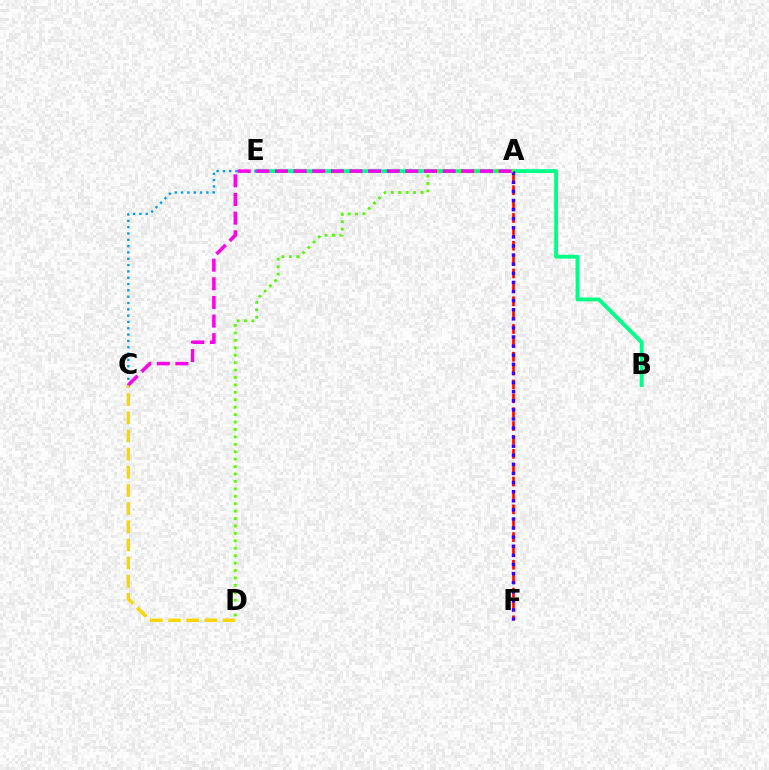{('B', 'E'): [{'color': '#00ff86', 'line_style': 'solid', 'thickness': 2.79}], ('A', 'F'): [{'color': '#ff0000', 'line_style': 'dashed', 'thickness': 1.88}, {'color': '#3700ff', 'line_style': 'dotted', 'thickness': 2.47}], ('C', 'E'): [{'color': '#009eff', 'line_style': 'dotted', 'thickness': 1.72}], ('A', 'D'): [{'color': '#4fff00', 'line_style': 'dotted', 'thickness': 2.02}], ('C', 'D'): [{'color': '#ffd500', 'line_style': 'dashed', 'thickness': 2.47}], ('A', 'C'): [{'color': '#ff00ed', 'line_style': 'dashed', 'thickness': 2.53}]}